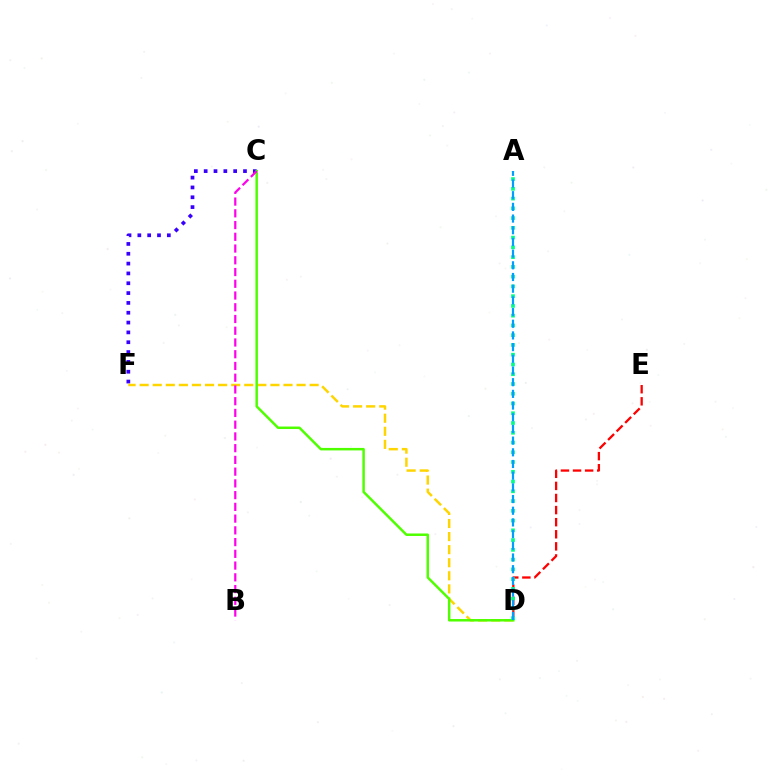{('C', 'F'): [{'color': '#3700ff', 'line_style': 'dotted', 'thickness': 2.67}], ('D', 'F'): [{'color': '#ffd500', 'line_style': 'dashed', 'thickness': 1.78}], ('C', 'D'): [{'color': '#4fff00', 'line_style': 'solid', 'thickness': 1.79}], ('B', 'C'): [{'color': '#ff00ed', 'line_style': 'dashed', 'thickness': 1.6}], ('D', 'E'): [{'color': '#ff0000', 'line_style': 'dashed', 'thickness': 1.64}], ('A', 'D'): [{'color': '#00ff86', 'line_style': 'dotted', 'thickness': 2.65}, {'color': '#009eff', 'line_style': 'dashed', 'thickness': 1.59}]}